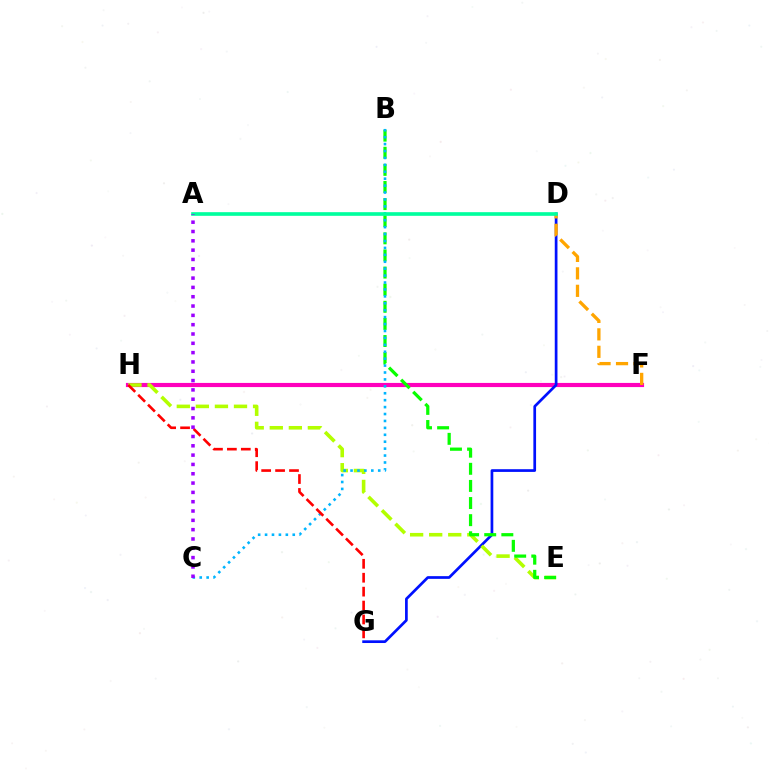{('F', 'H'): [{'color': '#ff00bd', 'line_style': 'solid', 'thickness': 2.98}], ('D', 'G'): [{'color': '#0010ff', 'line_style': 'solid', 'thickness': 1.95}], ('E', 'H'): [{'color': '#b3ff00', 'line_style': 'dashed', 'thickness': 2.59}], ('B', 'E'): [{'color': '#08ff00', 'line_style': 'dashed', 'thickness': 2.33}], ('B', 'C'): [{'color': '#00b5ff', 'line_style': 'dotted', 'thickness': 1.88}], ('G', 'H'): [{'color': '#ff0000', 'line_style': 'dashed', 'thickness': 1.89}], ('D', 'F'): [{'color': '#ffa500', 'line_style': 'dashed', 'thickness': 2.37}], ('A', 'D'): [{'color': '#00ff9d', 'line_style': 'solid', 'thickness': 2.63}], ('A', 'C'): [{'color': '#9b00ff', 'line_style': 'dotted', 'thickness': 2.53}]}